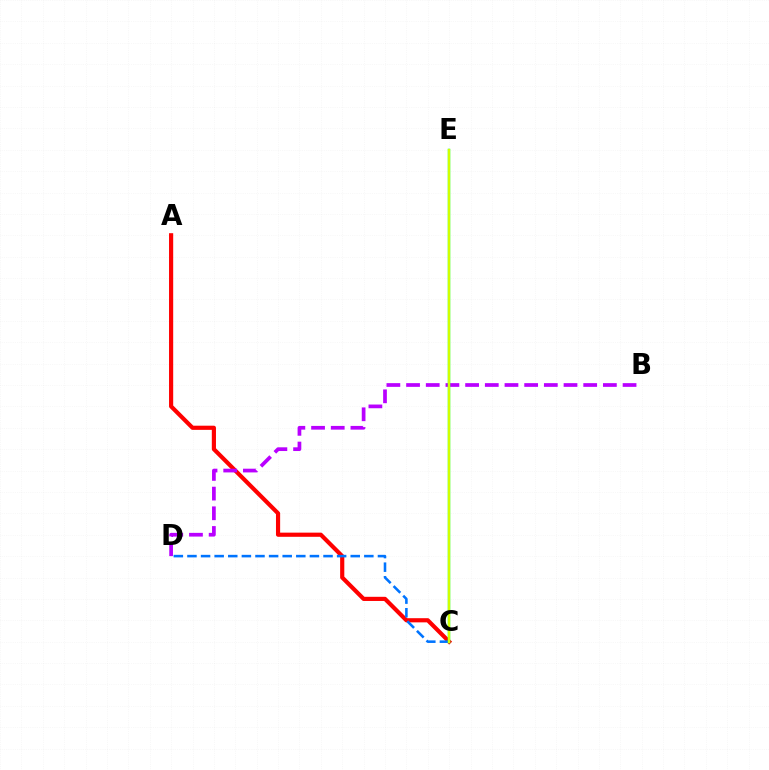{('A', 'C'): [{'color': '#ff0000', 'line_style': 'solid', 'thickness': 3.0}], ('B', 'D'): [{'color': '#b900ff', 'line_style': 'dashed', 'thickness': 2.67}], ('C', 'D'): [{'color': '#0074ff', 'line_style': 'dashed', 'thickness': 1.85}], ('C', 'E'): [{'color': '#00ff5c', 'line_style': 'solid', 'thickness': 1.76}, {'color': '#d1ff00', 'line_style': 'solid', 'thickness': 1.67}]}